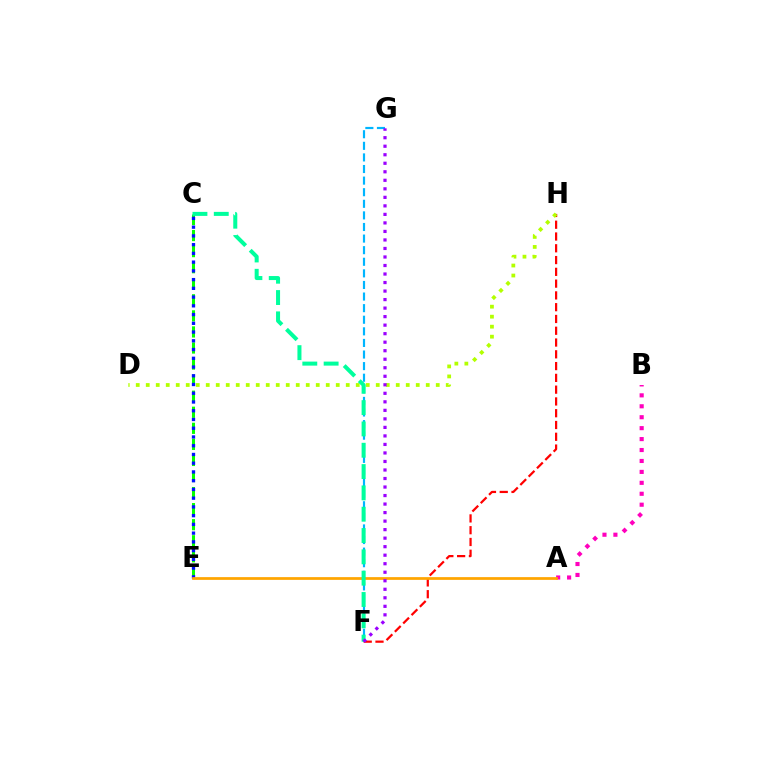{('A', 'B'): [{'color': '#ff00bd', 'line_style': 'dotted', 'thickness': 2.97}], ('F', 'H'): [{'color': '#ff0000', 'line_style': 'dashed', 'thickness': 1.6}], ('F', 'G'): [{'color': '#00b5ff', 'line_style': 'dashed', 'thickness': 1.58}, {'color': '#9b00ff', 'line_style': 'dotted', 'thickness': 2.31}], ('D', 'H'): [{'color': '#b3ff00', 'line_style': 'dotted', 'thickness': 2.72}], ('C', 'E'): [{'color': '#08ff00', 'line_style': 'dashed', 'thickness': 2.18}, {'color': '#0010ff', 'line_style': 'dotted', 'thickness': 2.38}], ('A', 'E'): [{'color': '#ffa500', 'line_style': 'solid', 'thickness': 1.97}], ('C', 'F'): [{'color': '#00ff9d', 'line_style': 'dashed', 'thickness': 2.9}]}